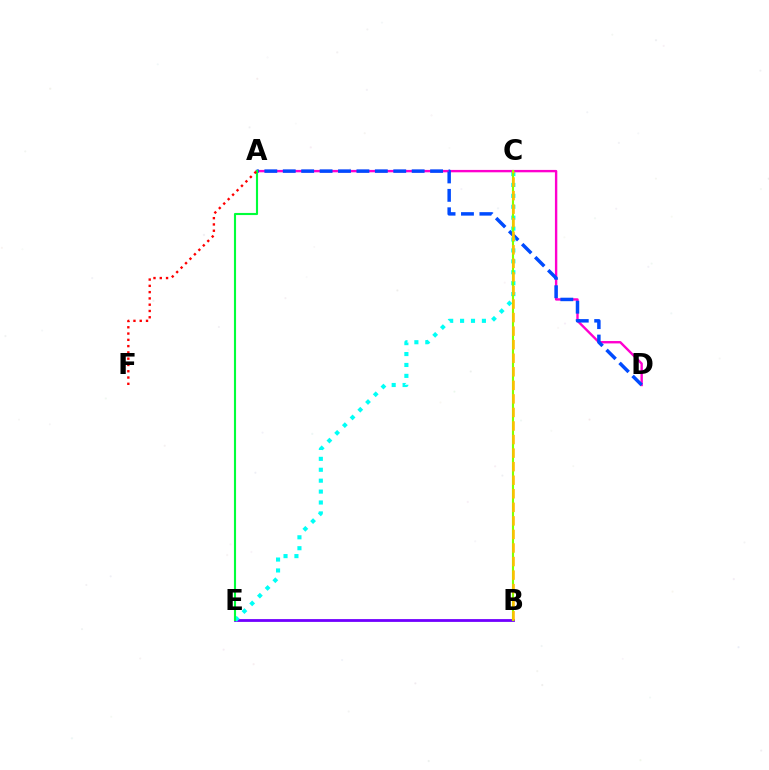{('A', 'D'): [{'color': '#ff00cf', 'line_style': 'solid', 'thickness': 1.72}, {'color': '#004bff', 'line_style': 'dashed', 'thickness': 2.5}], ('B', 'E'): [{'color': '#7200ff', 'line_style': 'solid', 'thickness': 2.02}], ('C', 'E'): [{'color': '#00fff6', 'line_style': 'dotted', 'thickness': 2.96}], ('B', 'C'): [{'color': '#84ff00', 'line_style': 'solid', 'thickness': 1.53}, {'color': '#ffbd00', 'line_style': 'dashed', 'thickness': 1.84}], ('A', 'E'): [{'color': '#00ff39', 'line_style': 'solid', 'thickness': 1.53}], ('A', 'F'): [{'color': '#ff0000', 'line_style': 'dotted', 'thickness': 1.71}]}